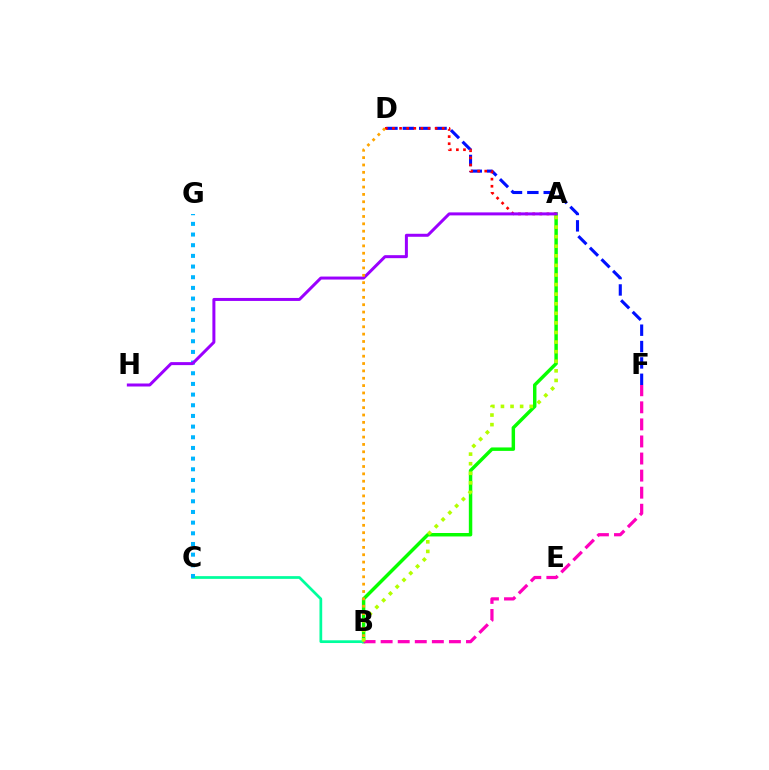{('A', 'B'): [{'color': '#08ff00', 'line_style': 'solid', 'thickness': 2.49}, {'color': '#b3ff00', 'line_style': 'dotted', 'thickness': 2.6}], ('D', 'F'): [{'color': '#0010ff', 'line_style': 'dashed', 'thickness': 2.22}], ('B', 'C'): [{'color': '#00ff9d', 'line_style': 'solid', 'thickness': 1.97}], ('C', 'G'): [{'color': '#00b5ff', 'line_style': 'dotted', 'thickness': 2.9}], ('A', 'D'): [{'color': '#ff0000', 'line_style': 'dotted', 'thickness': 1.93}], ('A', 'H'): [{'color': '#9b00ff', 'line_style': 'solid', 'thickness': 2.16}], ('B', 'F'): [{'color': '#ff00bd', 'line_style': 'dashed', 'thickness': 2.32}], ('B', 'D'): [{'color': '#ffa500', 'line_style': 'dotted', 'thickness': 2.0}]}